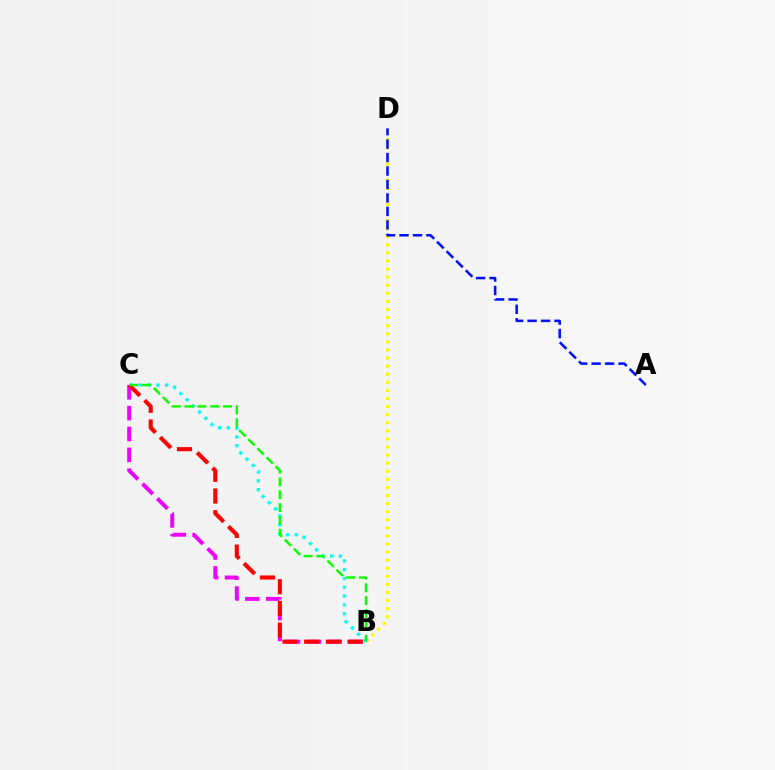{('B', 'C'): [{'color': '#ee00ff', 'line_style': 'dashed', 'thickness': 2.83}, {'color': '#00fff6', 'line_style': 'dotted', 'thickness': 2.39}, {'color': '#ff0000', 'line_style': 'dashed', 'thickness': 2.95}, {'color': '#08ff00', 'line_style': 'dashed', 'thickness': 1.74}], ('B', 'D'): [{'color': '#fcf500', 'line_style': 'dotted', 'thickness': 2.2}], ('A', 'D'): [{'color': '#0010ff', 'line_style': 'dashed', 'thickness': 1.83}]}